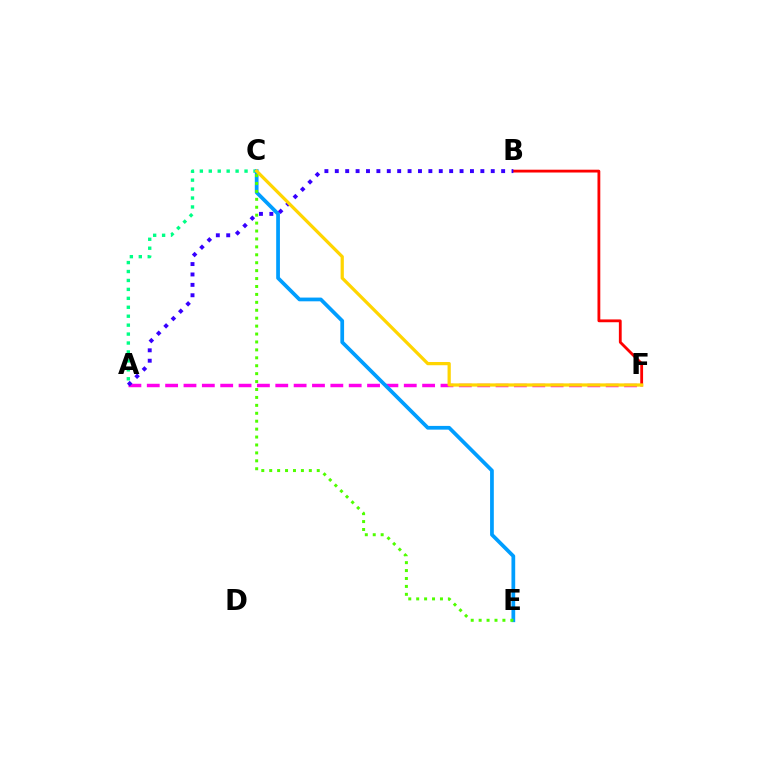{('A', 'F'): [{'color': '#ff00ed', 'line_style': 'dashed', 'thickness': 2.49}], ('A', 'C'): [{'color': '#00ff86', 'line_style': 'dotted', 'thickness': 2.43}], ('B', 'F'): [{'color': '#ff0000', 'line_style': 'solid', 'thickness': 2.02}], ('C', 'E'): [{'color': '#009eff', 'line_style': 'solid', 'thickness': 2.69}, {'color': '#4fff00', 'line_style': 'dotted', 'thickness': 2.15}], ('A', 'B'): [{'color': '#3700ff', 'line_style': 'dotted', 'thickness': 2.82}], ('C', 'F'): [{'color': '#ffd500', 'line_style': 'solid', 'thickness': 2.33}]}